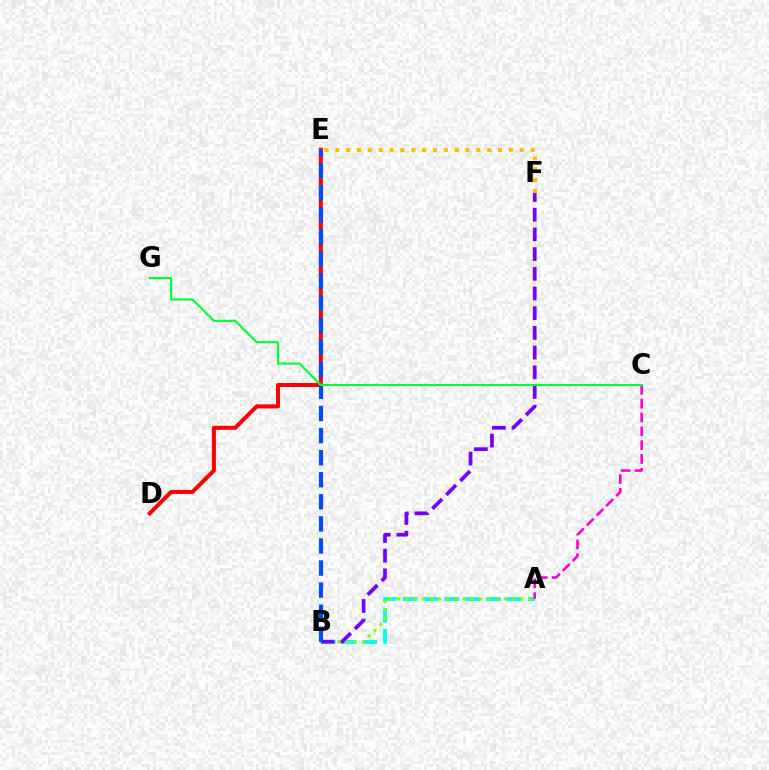{('A', 'B'): [{'color': '#00fff6', 'line_style': 'dashed', 'thickness': 2.83}, {'color': '#84ff00', 'line_style': 'dotted', 'thickness': 2.23}], ('A', 'C'): [{'color': '#ff00cf', 'line_style': 'dashed', 'thickness': 1.88}], ('D', 'E'): [{'color': '#ff0000', 'line_style': 'solid', 'thickness': 2.9}], ('B', 'F'): [{'color': '#7200ff', 'line_style': 'dashed', 'thickness': 2.68}], ('B', 'E'): [{'color': '#004bff', 'line_style': 'dashed', 'thickness': 3.0}], ('E', 'F'): [{'color': '#ffbd00', 'line_style': 'dotted', 'thickness': 2.95}], ('C', 'G'): [{'color': '#00ff39', 'line_style': 'solid', 'thickness': 1.57}]}